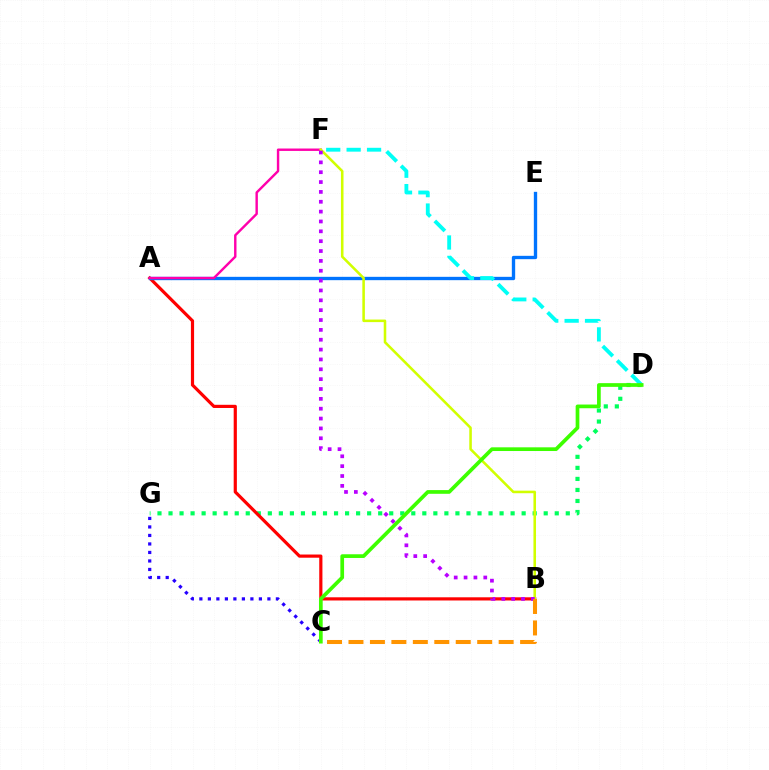{('D', 'G'): [{'color': '#00ff5c', 'line_style': 'dotted', 'thickness': 3.0}], ('A', 'B'): [{'color': '#ff0000', 'line_style': 'solid', 'thickness': 2.29}], ('A', 'E'): [{'color': '#0074ff', 'line_style': 'solid', 'thickness': 2.41}], ('A', 'F'): [{'color': '#ff00ac', 'line_style': 'solid', 'thickness': 1.74}], ('D', 'F'): [{'color': '#00fff6', 'line_style': 'dashed', 'thickness': 2.77}], ('B', 'F'): [{'color': '#d1ff00', 'line_style': 'solid', 'thickness': 1.84}, {'color': '#b900ff', 'line_style': 'dotted', 'thickness': 2.68}], ('C', 'G'): [{'color': '#2500ff', 'line_style': 'dotted', 'thickness': 2.31}], ('B', 'C'): [{'color': '#ff9400', 'line_style': 'dashed', 'thickness': 2.91}], ('C', 'D'): [{'color': '#3dff00', 'line_style': 'solid', 'thickness': 2.67}]}